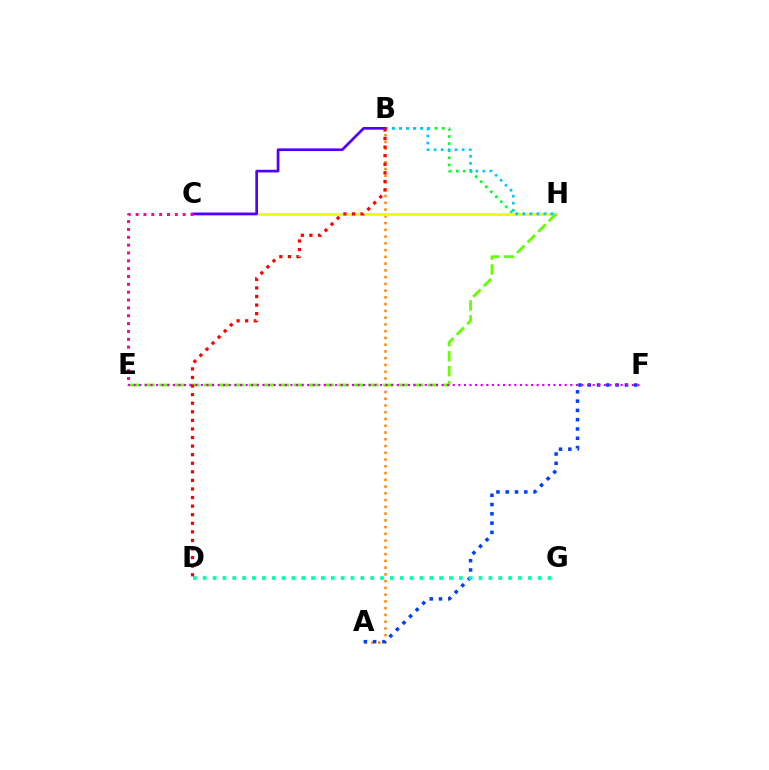{('A', 'B'): [{'color': '#ff8800', 'line_style': 'dotted', 'thickness': 1.84}], ('A', 'F'): [{'color': '#003fff', 'line_style': 'dotted', 'thickness': 2.52}], ('B', 'H'): [{'color': '#00ff27', 'line_style': 'dotted', 'thickness': 1.93}, {'color': '#00c7ff', 'line_style': 'dotted', 'thickness': 1.91}], ('C', 'H'): [{'color': '#eeff00', 'line_style': 'solid', 'thickness': 2.0}], ('E', 'H'): [{'color': '#66ff00', 'line_style': 'dashed', 'thickness': 2.03}], ('E', 'F'): [{'color': '#d600ff', 'line_style': 'dotted', 'thickness': 1.52}], ('B', 'C'): [{'color': '#4f00ff', 'line_style': 'solid', 'thickness': 1.93}], ('C', 'E'): [{'color': '#ff00a0', 'line_style': 'dotted', 'thickness': 2.13}], ('D', 'G'): [{'color': '#00ffaf', 'line_style': 'dotted', 'thickness': 2.68}], ('B', 'D'): [{'color': '#ff0000', 'line_style': 'dotted', 'thickness': 2.33}]}